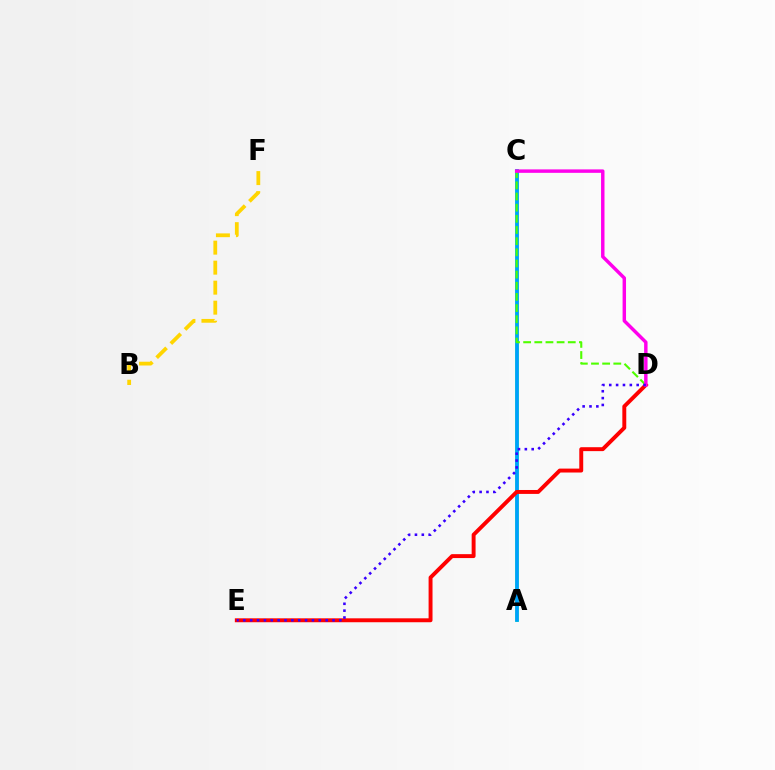{('B', 'F'): [{'color': '#ffd500', 'line_style': 'dashed', 'thickness': 2.72}], ('A', 'C'): [{'color': '#00ff86', 'line_style': 'solid', 'thickness': 2.61}, {'color': '#009eff', 'line_style': 'solid', 'thickness': 2.56}], ('C', 'D'): [{'color': '#4fff00', 'line_style': 'dashed', 'thickness': 1.52}, {'color': '#ff00ed', 'line_style': 'solid', 'thickness': 2.48}], ('D', 'E'): [{'color': '#ff0000', 'line_style': 'solid', 'thickness': 2.82}, {'color': '#3700ff', 'line_style': 'dotted', 'thickness': 1.86}]}